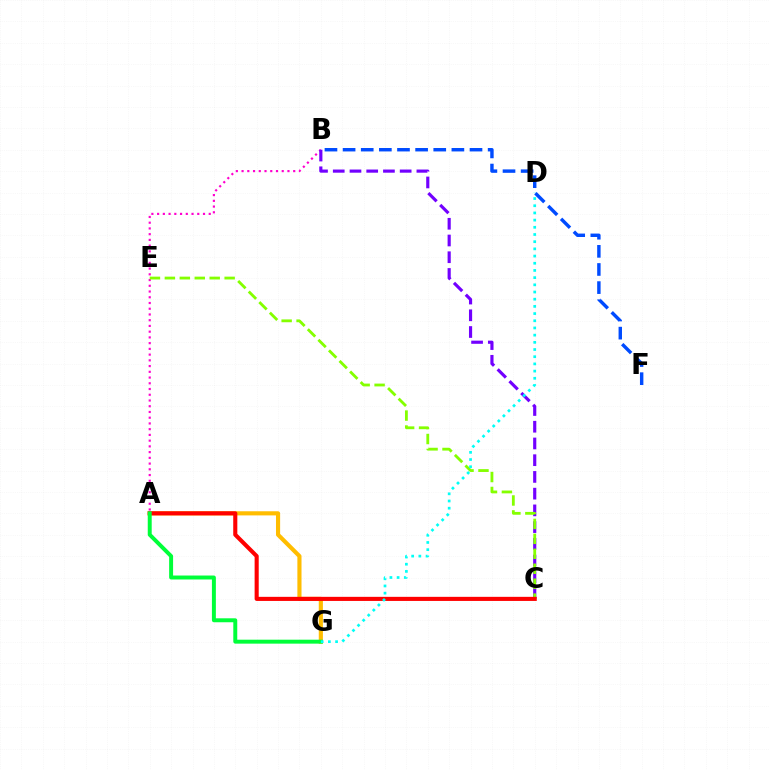{('A', 'B'): [{'color': '#ff00cf', 'line_style': 'dotted', 'thickness': 1.56}], ('B', 'C'): [{'color': '#7200ff', 'line_style': 'dashed', 'thickness': 2.27}], ('B', 'F'): [{'color': '#004bff', 'line_style': 'dashed', 'thickness': 2.46}], ('A', 'G'): [{'color': '#ffbd00', 'line_style': 'solid', 'thickness': 2.98}, {'color': '#00ff39', 'line_style': 'solid', 'thickness': 2.84}], ('C', 'E'): [{'color': '#84ff00', 'line_style': 'dashed', 'thickness': 2.03}], ('A', 'C'): [{'color': '#ff0000', 'line_style': 'solid', 'thickness': 2.95}], ('D', 'G'): [{'color': '#00fff6', 'line_style': 'dotted', 'thickness': 1.95}]}